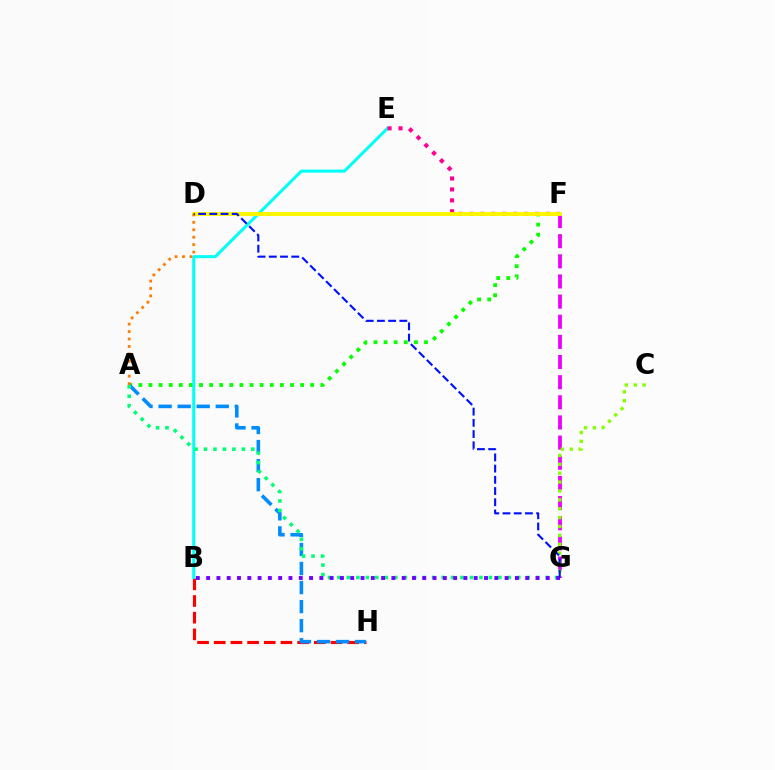{('A', 'F'): [{'color': '#08ff00', 'line_style': 'dotted', 'thickness': 2.75}], ('B', 'H'): [{'color': '#ff0000', 'line_style': 'dashed', 'thickness': 2.27}], ('A', 'H'): [{'color': '#008cff', 'line_style': 'dashed', 'thickness': 2.59}], ('B', 'E'): [{'color': '#00fff6', 'line_style': 'solid', 'thickness': 2.19}], ('E', 'F'): [{'color': '#ff0094', 'line_style': 'dotted', 'thickness': 2.97}], ('F', 'G'): [{'color': '#ee00ff', 'line_style': 'dashed', 'thickness': 2.74}], ('D', 'F'): [{'color': '#fcf500', 'line_style': 'solid', 'thickness': 2.8}], ('C', 'G'): [{'color': '#84ff00', 'line_style': 'dotted', 'thickness': 2.42}], ('A', 'G'): [{'color': '#00ff74', 'line_style': 'dotted', 'thickness': 2.57}], ('A', 'D'): [{'color': '#ff7c00', 'line_style': 'dotted', 'thickness': 2.02}], ('B', 'G'): [{'color': '#7200ff', 'line_style': 'dotted', 'thickness': 2.8}], ('D', 'G'): [{'color': '#0010ff', 'line_style': 'dashed', 'thickness': 1.52}]}